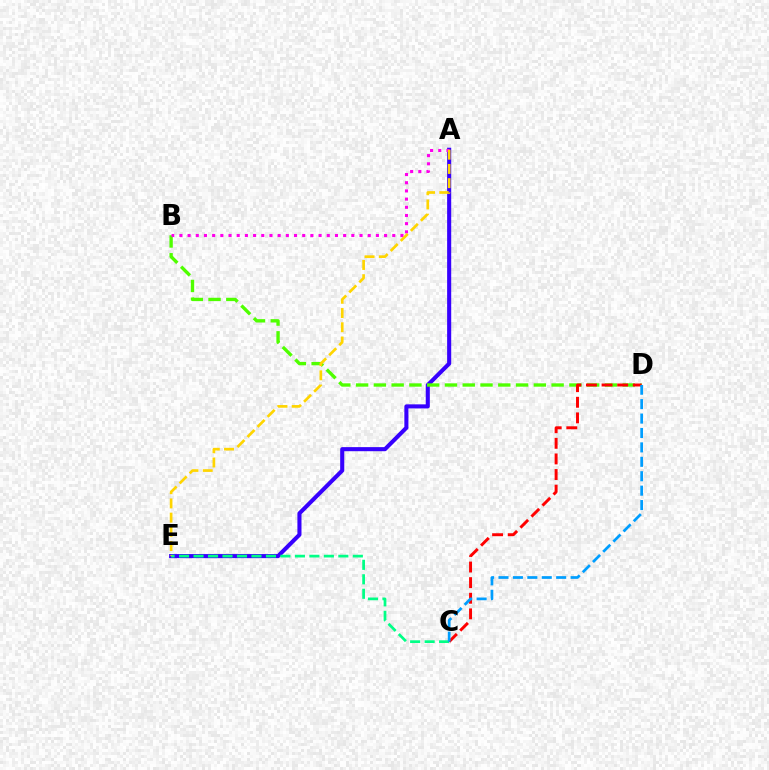{('A', 'E'): [{'color': '#3700ff', 'line_style': 'solid', 'thickness': 2.94}, {'color': '#ffd500', 'line_style': 'dashed', 'thickness': 1.93}], ('C', 'E'): [{'color': '#00ff86', 'line_style': 'dashed', 'thickness': 1.97}], ('B', 'D'): [{'color': '#4fff00', 'line_style': 'dashed', 'thickness': 2.41}], ('A', 'B'): [{'color': '#ff00ed', 'line_style': 'dotted', 'thickness': 2.22}], ('C', 'D'): [{'color': '#ff0000', 'line_style': 'dashed', 'thickness': 2.12}, {'color': '#009eff', 'line_style': 'dashed', 'thickness': 1.96}]}